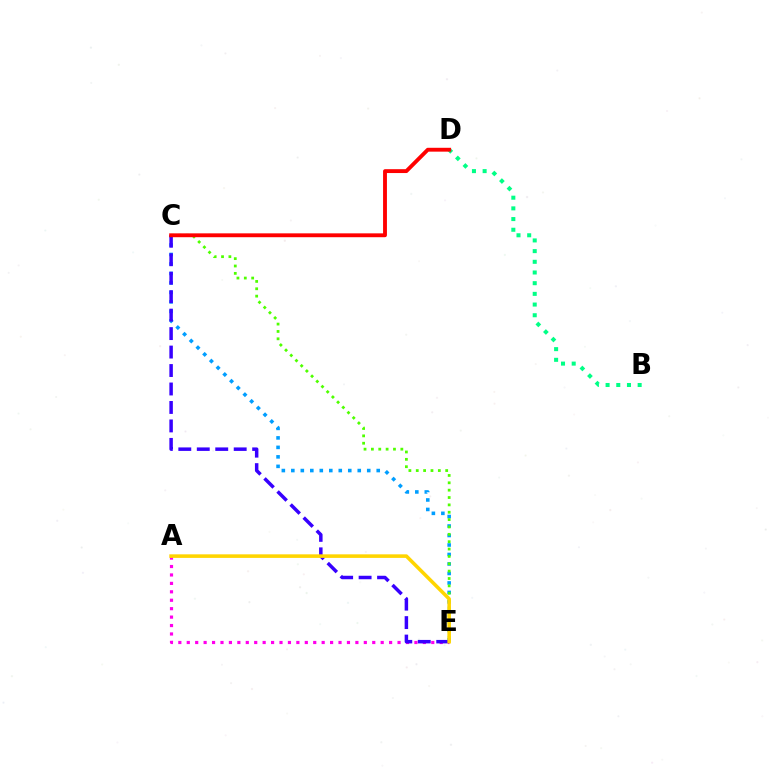{('B', 'D'): [{'color': '#00ff86', 'line_style': 'dotted', 'thickness': 2.9}], ('C', 'E'): [{'color': '#009eff', 'line_style': 'dotted', 'thickness': 2.58}, {'color': '#4fff00', 'line_style': 'dotted', 'thickness': 2.0}, {'color': '#3700ff', 'line_style': 'dashed', 'thickness': 2.51}], ('A', 'E'): [{'color': '#ff00ed', 'line_style': 'dotted', 'thickness': 2.29}, {'color': '#ffd500', 'line_style': 'solid', 'thickness': 2.57}], ('C', 'D'): [{'color': '#ff0000', 'line_style': 'solid', 'thickness': 2.78}]}